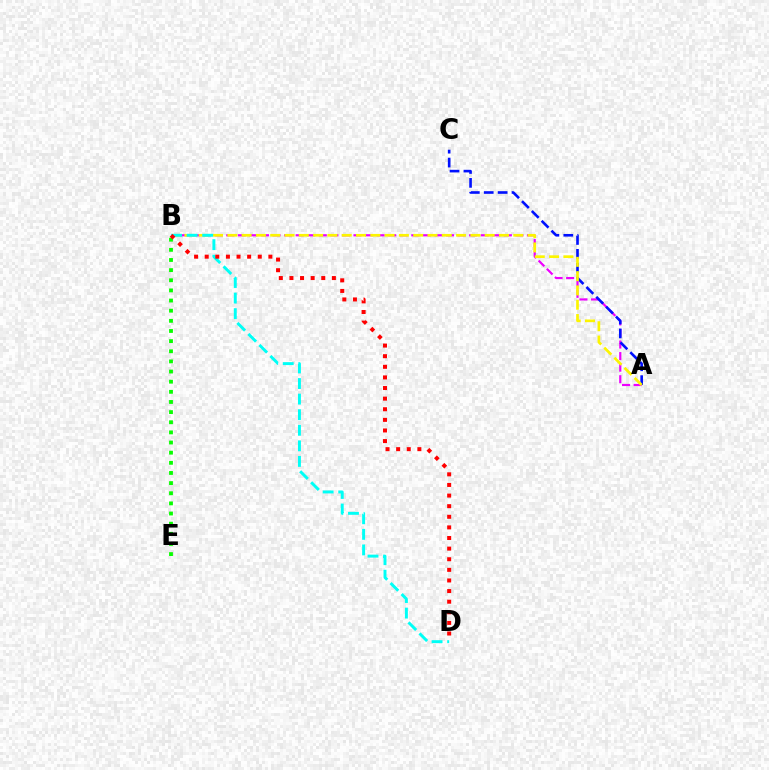{('A', 'B'): [{'color': '#ee00ff', 'line_style': 'dashed', 'thickness': 1.57}, {'color': '#fcf500', 'line_style': 'dashed', 'thickness': 1.94}], ('A', 'C'): [{'color': '#0010ff', 'line_style': 'dashed', 'thickness': 1.89}], ('B', 'D'): [{'color': '#00fff6', 'line_style': 'dashed', 'thickness': 2.12}, {'color': '#ff0000', 'line_style': 'dotted', 'thickness': 2.88}], ('B', 'E'): [{'color': '#08ff00', 'line_style': 'dotted', 'thickness': 2.76}]}